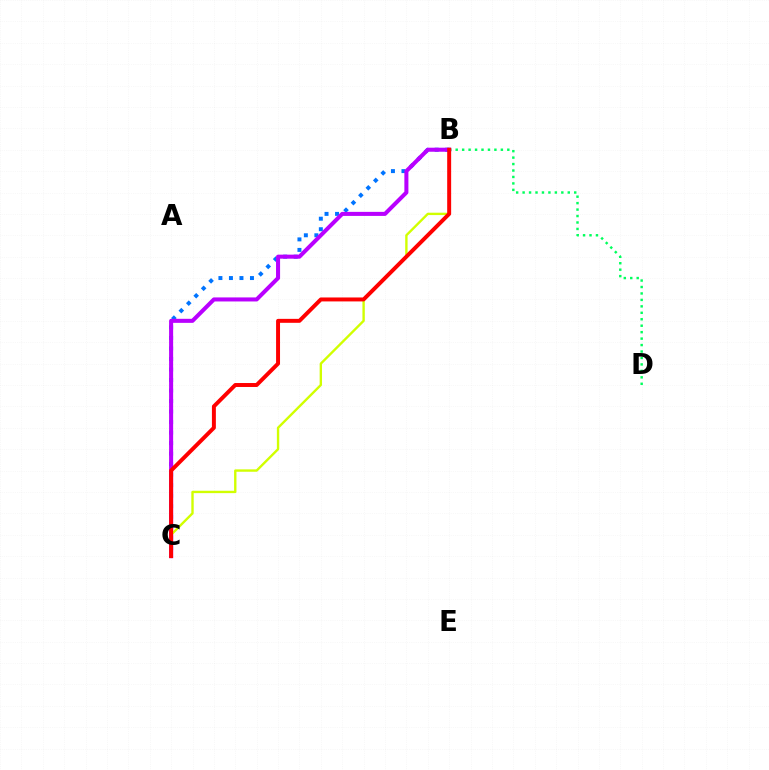{('B', 'C'): [{'color': '#0074ff', 'line_style': 'dotted', 'thickness': 2.86}, {'color': '#b900ff', 'line_style': 'solid', 'thickness': 2.91}, {'color': '#d1ff00', 'line_style': 'solid', 'thickness': 1.71}, {'color': '#ff0000', 'line_style': 'solid', 'thickness': 2.85}], ('B', 'D'): [{'color': '#00ff5c', 'line_style': 'dotted', 'thickness': 1.75}]}